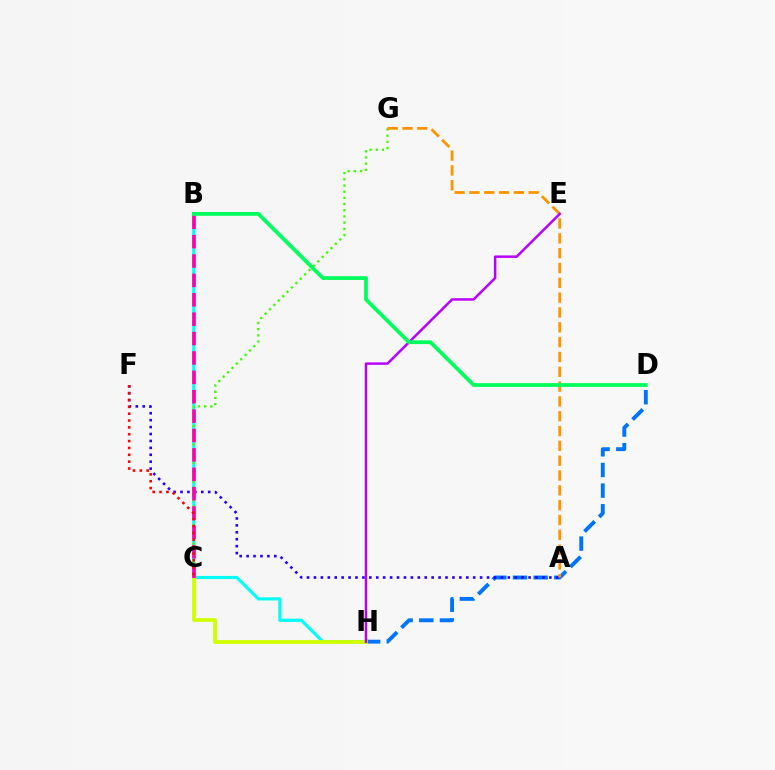{('D', 'H'): [{'color': '#0074ff', 'line_style': 'dashed', 'thickness': 2.81}], ('A', 'F'): [{'color': '#2500ff', 'line_style': 'dotted', 'thickness': 1.88}], ('B', 'H'): [{'color': '#00fff6', 'line_style': 'solid', 'thickness': 2.27}], ('C', 'H'): [{'color': '#d1ff00', 'line_style': 'solid', 'thickness': 2.73}], ('C', 'G'): [{'color': '#3dff00', 'line_style': 'dotted', 'thickness': 1.68}], ('B', 'C'): [{'color': '#ff00ac', 'line_style': 'dashed', 'thickness': 2.63}], ('A', 'G'): [{'color': '#ff9400', 'line_style': 'dashed', 'thickness': 2.01}], ('E', 'H'): [{'color': '#b900ff', 'line_style': 'solid', 'thickness': 1.8}], ('B', 'D'): [{'color': '#00ff5c', 'line_style': 'solid', 'thickness': 2.71}], ('C', 'F'): [{'color': '#ff0000', 'line_style': 'dotted', 'thickness': 1.86}]}